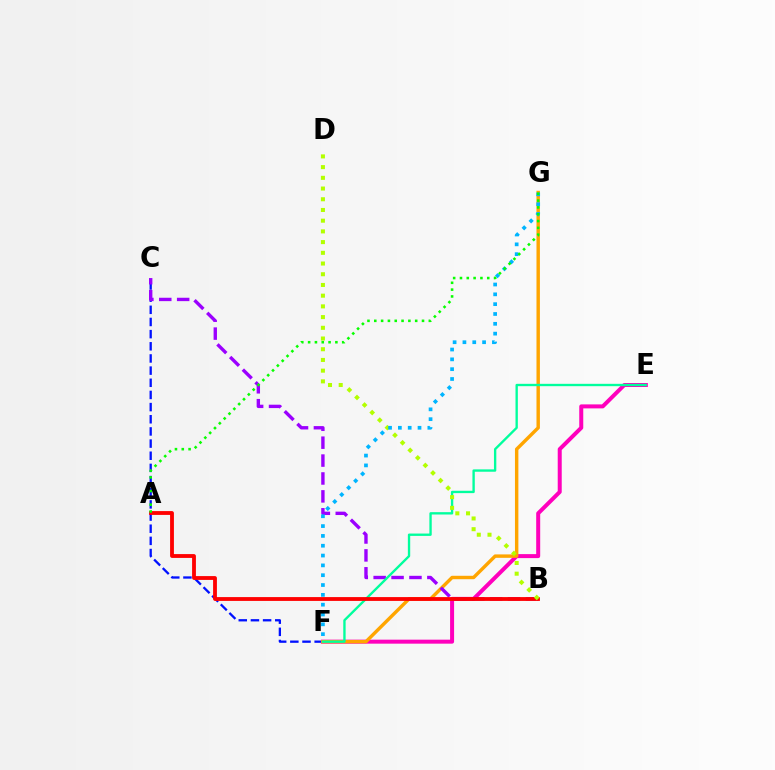{('C', 'F'): [{'color': '#0010ff', 'line_style': 'dashed', 'thickness': 1.65}], ('E', 'F'): [{'color': '#ff00bd', 'line_style': 'solid', 'thickness': 2.88}, {'color': '#00ff9d', 'line_style': 'solid', 'thickness': 1.69}], ('F', 'G'): [{'color': '#ffa500', 'line_style': 'solid', 'thickness': 2.47}, {'color': '#00b5ff', 'line_style': 'dotted', 'thickness': 2.67}], ('B', 'C'): [{'color': '#9b00ff', 'line_style': 'dashed', 'thickness': 2.43}], ('A', 'B'): [{'color': '#ff0000', 'line_style': 'solid', 'thickness': 2.75}], ('B', 'D'): [{'color': '#b3ff00', 'line_style': 'dotted', 'thickness': 2.91}], ('A', 'G'): [{'color': '#08ff00', 'line_style': 'dotted', 'thickness': 1.85}]}